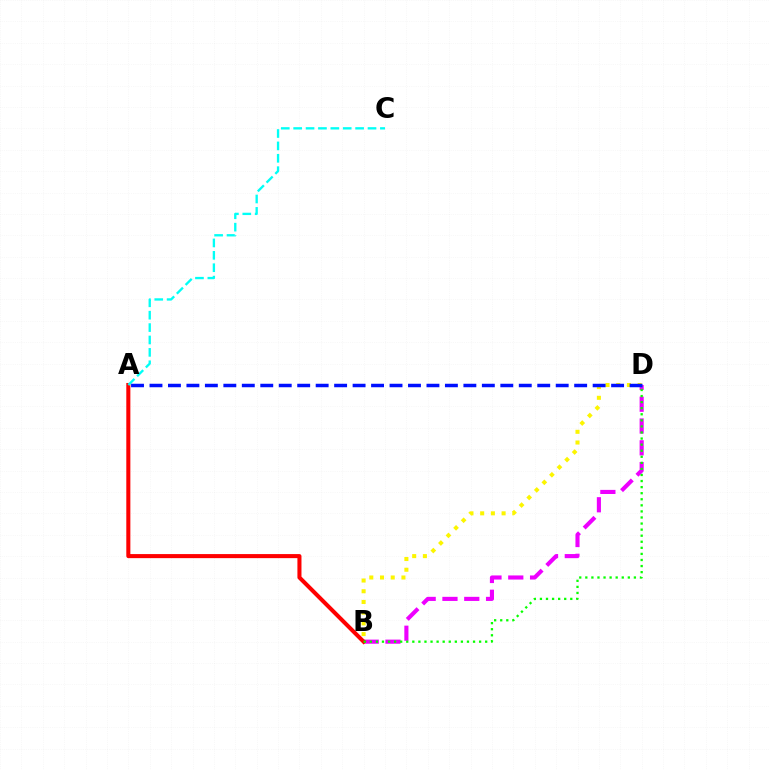{('B', 'D'): [{'color': '#ee00ff', 'line_style': 'dashed', 'thickness': 2.96}, {'color': '#fcf500', 'line_style': 'dotted', 'thickness': 2.91}, {'color': '#08ff00', 'line_style': 'dotted', 'thickness': 1.65}], ('A', 'B'): [{'color': '#ff0000', 'line_style': 'solid', 'thickness': 2.92}], ('A', 'C'): [{'color': '#00fff6', 'line_style': 'dashed', 'thickness': 1.68}], ('A', 'D'): [{'color': '#0010ff', 'line_style': 'dashed', 'thickness': 2.51}]}